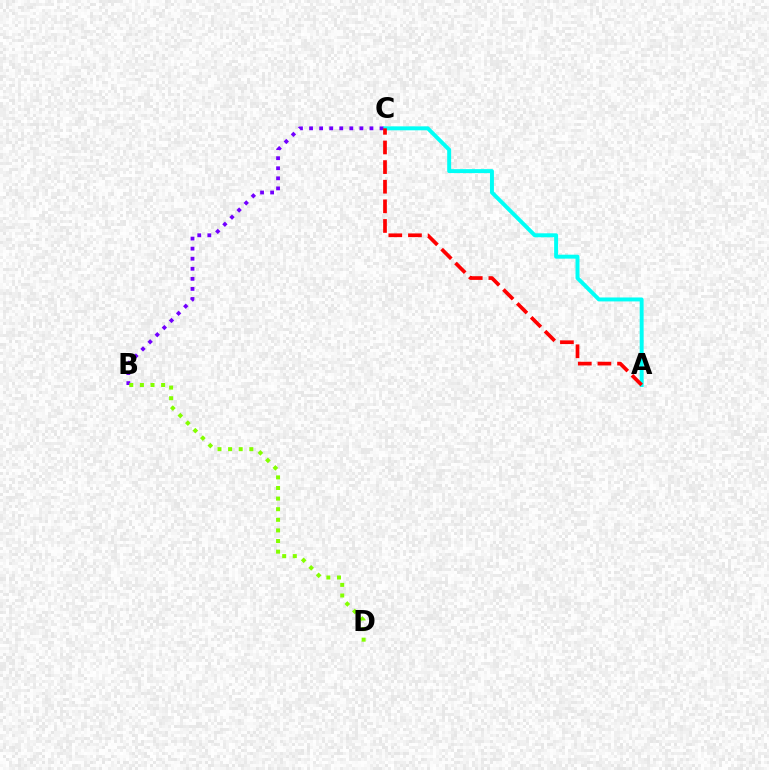{('A', 'C'): [{'color': '#00fff6', 'line_style': 'solid', 'thickness': 2.84}, {'color': '#ff0000', 'line_style': 'dashed', 'thickness': 2.67}], ('B', 'C'): [{'color': '#7200ff', 'line_style': 'dotted', 'thickness': 2.73}], ('B', 'D'): [{'color': '#84ff00', 'line_style': 'dotted', 'thickness': 2.88}]}